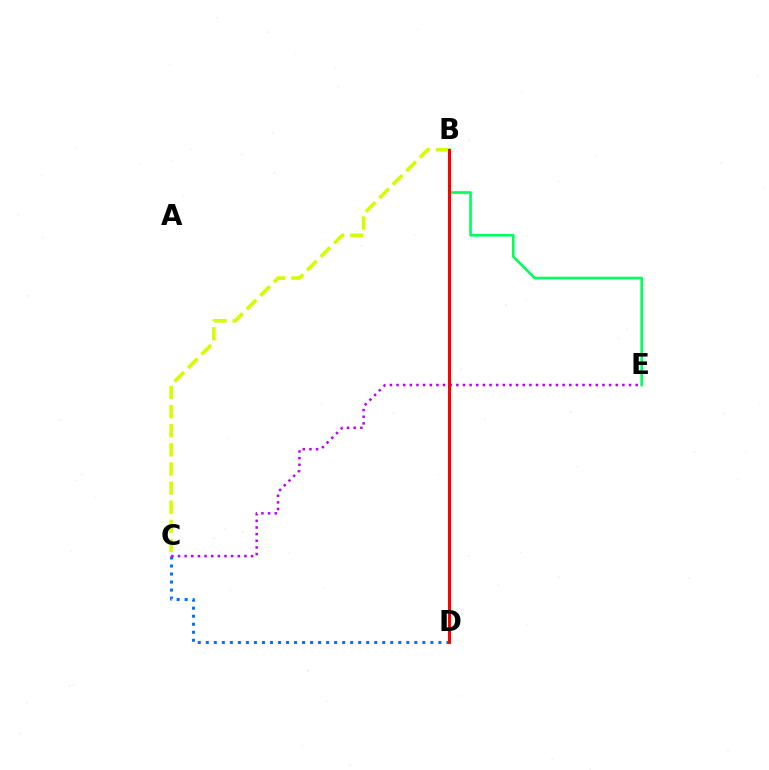{('B', 'E'): [{'color': '#00ff5c', 'line_style': 'solid', 'thickness': 1.89}], ('C', 'D'): [{'color': '#0074ff', 'line_style': 'dotted', 'thickness': 2.18}], ('C', 'E'): [{'color': '#b900ff', 'line_style': 'dotted', 'thickness': 1.8}], ('B', 'C'): [{'color': '#d1ff00', 'line_style': 'dashed', 'thickness': 2.6}], ('B', 'D'): [{'color': '#ff0000', 'line_style': 'solid', 'thickness': 2.18}]}